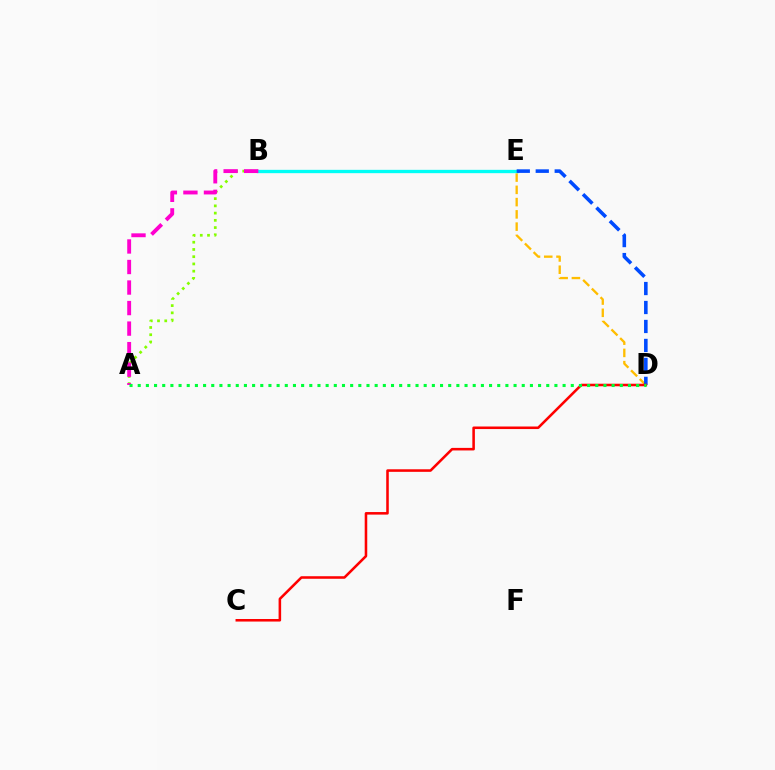{('A', 'B'): [{'color': '#84ff00', 'line_style': 'dotted', 'thickness': 1.97}, {'color': '#ff00cf', 'line_style': 'dashed', 'thickness': 2.79}], ('B', 'E'): [{'color': '#7200ff', 'line_style': 'solid', 'thickness': 1.87}, {'color': '#00fff6', 'line_style': 'solid', 'thickness': 2.4}], ('D', 'E'): [{'color': '#ffbd00', 'line_style': 'dashed', 'thickness': 1.67}, {'color': '#004bff', 'line_style': 'dashed', 'thickness': 2.58}], ('C', 'D'): [{'color': '#ff0000', 'line_style': 'solid', 'thickness': 1.84}], ('A', 'D'): [{'color': '#00ff39', 'line_style': 'dotted', 'thickness': 2.22}]}